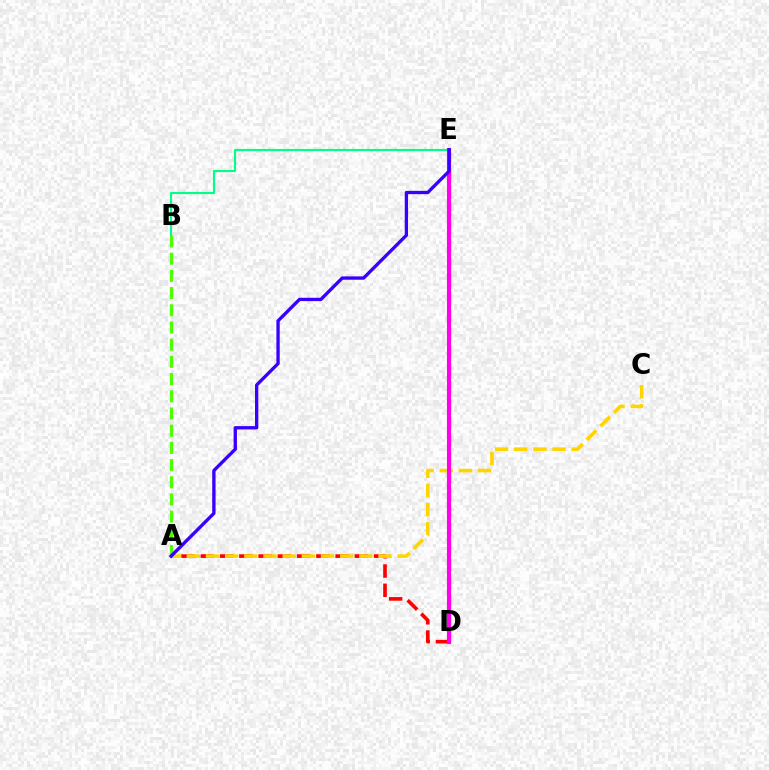{('A', 'D'): [{'color': '#ff0000', 'line_style': 'dashed', 'thickness': 2.62}], ('A', 'C'): [{'color': '#ffd500', 'line_style': 'dashed', 'thickness': 2.6}], ('D', 'E'): [{'color': '#009eff', 'line_style': 'dashed', 'thickness': 2.41}, {'color': '#ff00ed', 'line_style': 'solid', 'thickness': 2.95}], ('A', 'B'): [{'color': '#4fff00', 'line_style': 'dashed', 'thickness': 2.34}], ('B', 'E'): [{'color': '#00ff86', 'line_style': 'solid', 'thickness': 1.54}], ('A', 'E'): [{'color': '#3700ff', 'line_style': 'solid', 'thickness': 2.39}]}